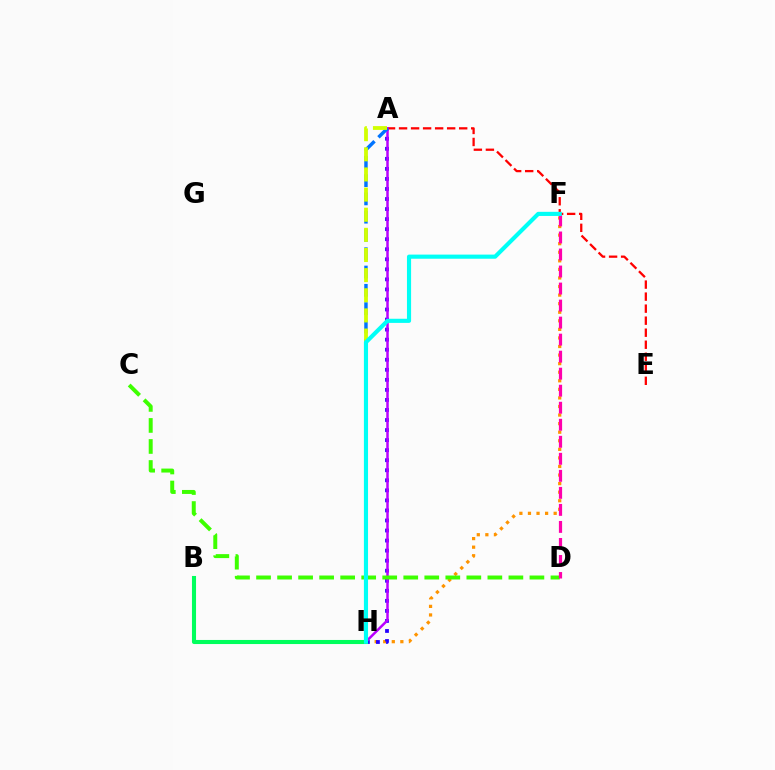{('F', 'H'): [{'color': '#ff9400', 'line_style': 'dotted', 'thickness': 2.33}, {'color': '#00fff6', 'line_style': 'solid', 'thickness': 2.97}], ('A', 'H'): [{'color': '#2500ff', 'line_style': 'dotted', 'thickness': 2.73}, {'color': '#b900ff', 'line_style': 'solid', 'thickness': 1.8}, {'color': '#0074ff', 'line_style': 'dashed', 'thickness': 2.48}, {'color': '#d1ff00', 'line_style': 'dashed', 'thickness': 2.74}], ('A', 'E'): [{'color': '#ff0000', 'line_style': 'dashed', 'thickness': 1.63}], ('C', 'D'): [{'color': '#3dff00', 'line_style': 'dashed', 'thickness': 2.86}], ('B', 'H'): [{'color': '#00ff5c', 'line_style': 'solid', 'thickness': 2.94}], ('D', 'F'): [{'color': '#ff00ac', 'line_style': 'dashed', 'thickness': 2.31}]}